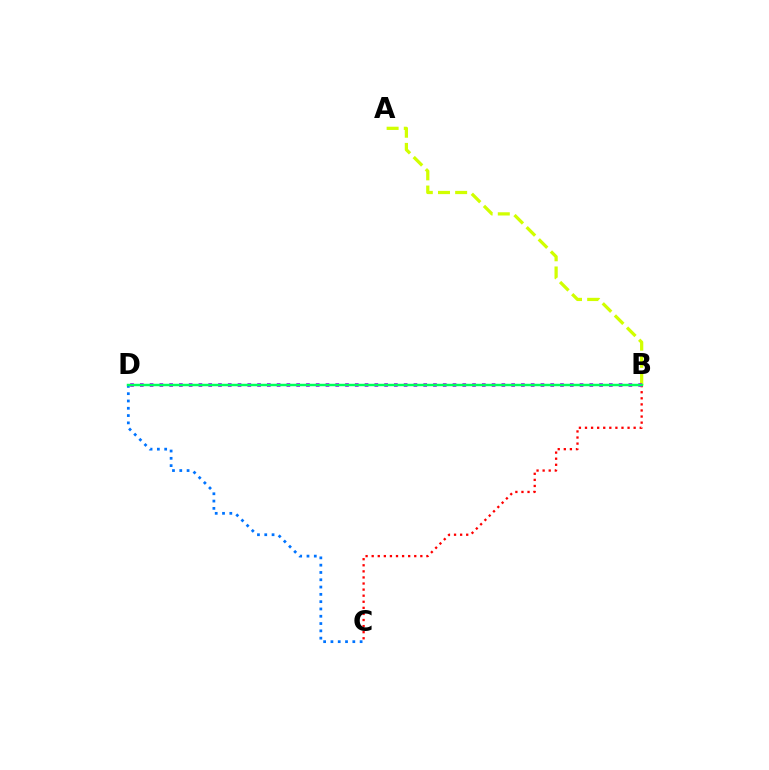{('B', 'C'): [{'color': '#ff0000', 'line_style': 'dotted', 'thickness': 1.65}], ('C', 'D'): [{'color': '#0074ff', 'line_style': 'dotted', 'thickness': 1.98}], ('A', 'B'): [{'color': '#d1ff00', 'line_style': 'dashed', 'thickness': 2.33}], ('B', 'D'): [{'color': '#b900ff', 'line_style': 'dotted', 'thickness': 2.65}, {'color': '#00ff5c', 'line_style': 'solid', 'thickness': 1.77}]}